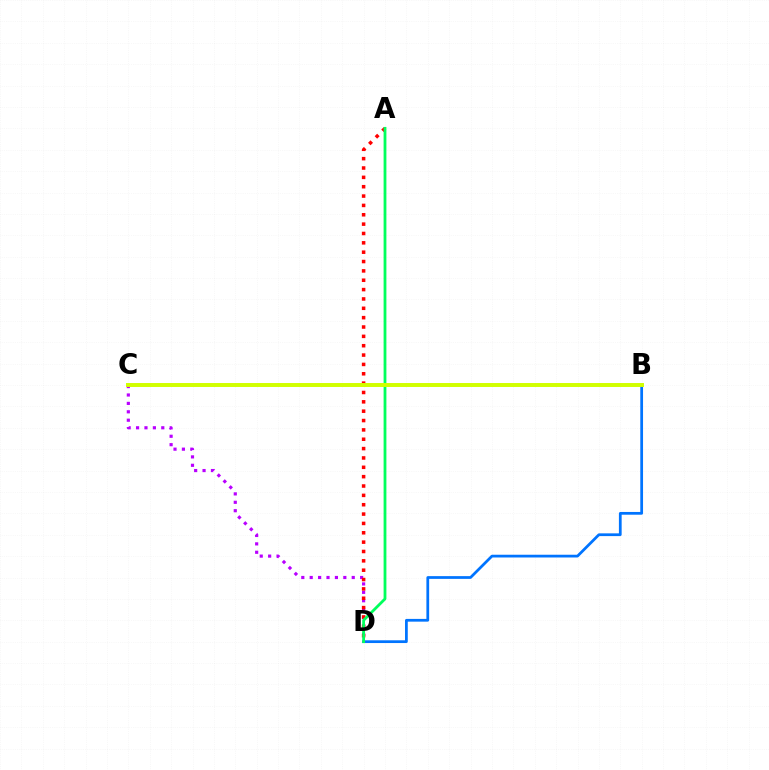{('B', 'D'): [{'color': '#0074ff', 'line_style': 'solid', 'thickness': 1.98}], ('C', 'D'): [{'color': '#b900ff', 'line_style': 'dotted', 'thickness': 2.28}], ('A', 'D'): [{'color': '#ff0000', 'line_style': 'dotted', 'thickness': 2.54}, {'color': '#00ff5c', 'line_style': 'solid', 'thickness': 2.01}], ('B', 'C'): [{'color': '#d1ff00', 'line_style': 'solid', 'thickness': 2.85}]}